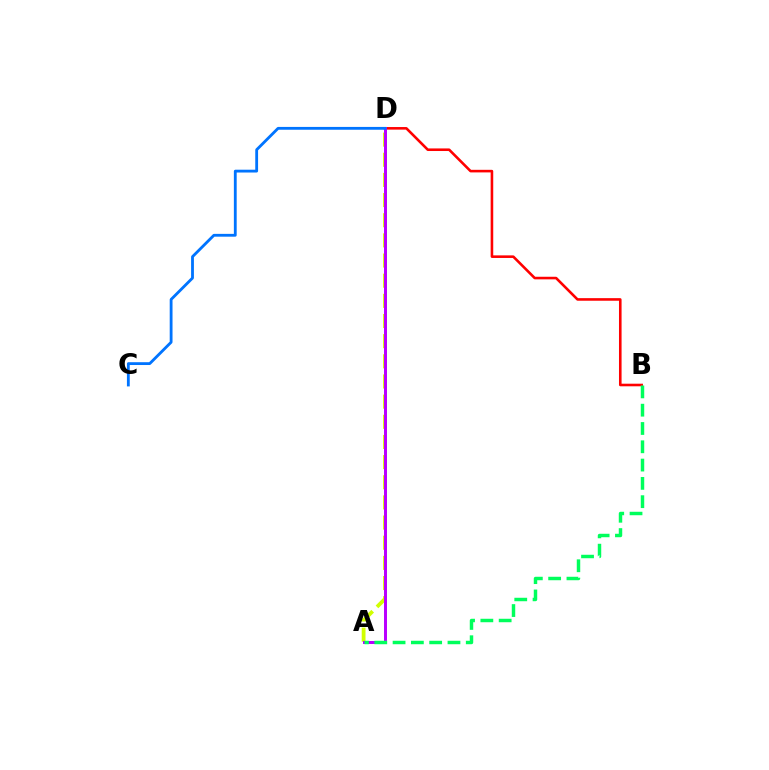{('A', 'D'): [{'color': '#d1ff00', 'line_style': 'dashed', 'thickness': 2.74}, {'color': '#b900ff', 'line_style': 'solid', 'thickness': 2.14}], ('B', 'D'): [{'color': '#ff0000', 'line_style': 'solid', 'thickness': 1.87}], ('C', 'D'): [{'color': '#0074ff', 'line_style': 'solid', 'thickness': 2.03}], ('A', 'B'): [{'color': '#00ff5c', 'line_style': 'dashed', 'thickness': 2.49}]}